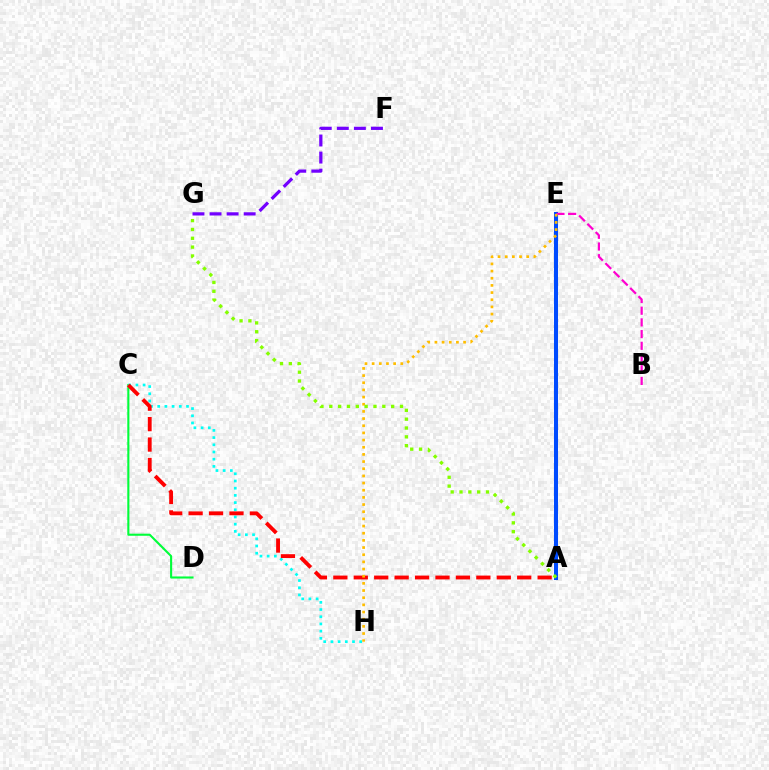{('C', 'D'): [{'color': '#00ff39', 'line_style': 'solid', 'thickness': 1.51}], ('A', 'E'): [{'color': '#004bff', 'line_style': 'solid', 'thickness': 2.91}], ('C', 'H'): [{'color': '#00fff6', 'line_style': 'dotted', 'thickness': 1.96}], ('A', 'C'): [{'color': '#ff0000', 'line_style': 'dashed', 'thickness': 2.78}], ('B', 'E'): [{'color': '#ff00cf', 'line_style': 'dashed', 'thickness': 1.59}], ('F', 'G'): [{'color': '#7200ff', 'line_style': 'dashed', 'thickness': 2.32}], ('E', 'H'): [{'color': '#ffbd00', 'line_style': 'dotted', 'thickness': 1.95}], ('A', 'G'): [{'color': '#84ff00', 'line_style': 'dotted', 'thickness': 2.4}]}